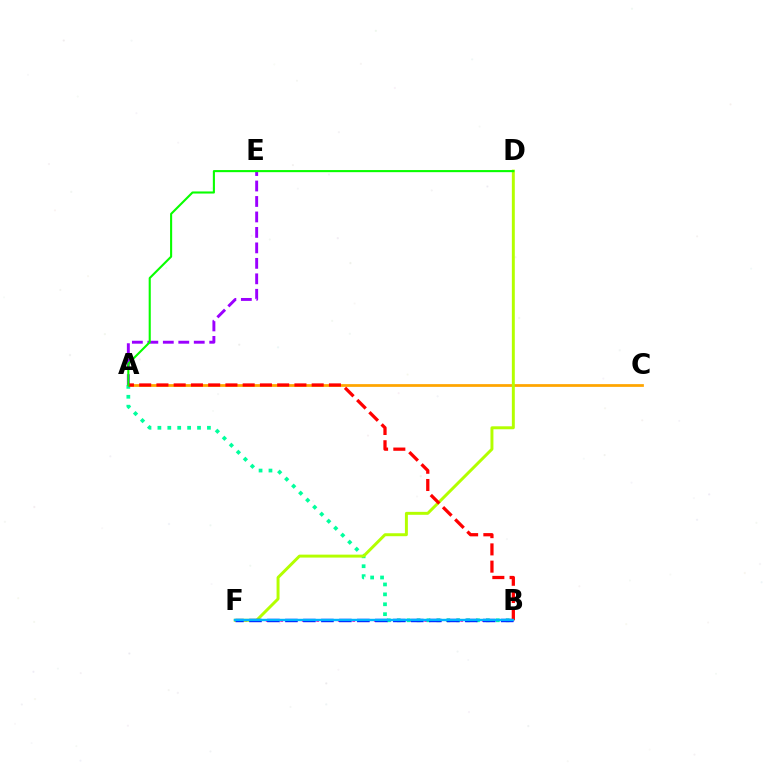{('B', 'F'): [{'color': '#ff00bd', 'line_style': 'dotted', 'thickness': 1.96}, {'color': '#0010ff', 'line_style': 'dashed', 'thickness': 2.44}, {'color': '#00b5ff', 'line_style': 'solid', 'thickness': 1.74}], ('A', 'C'): [{'color': '#ffa500', 'line_style': 'solid', 'thickness': 1.98}], ('A', 'E'): [{'color': '#9b00ff', 'line_style': 'dashed', 'thickness': 2.1}], ('A', 'B'): [{'color': '#00ff9d', 'line_style': 'dotted', 'thickness': 2.69}, {'color': '#ff0000', 'line_style': 'dashed', 'thickness': 2.34}], ('D', 'F'): [{'color': '#b3ff00', 'line_style': 'solid', 'thickness': 2.13}], ('A', 'D'): [{'color': '#08ff00', 'line_style': 'solid', 'thickness': 1.51}]}